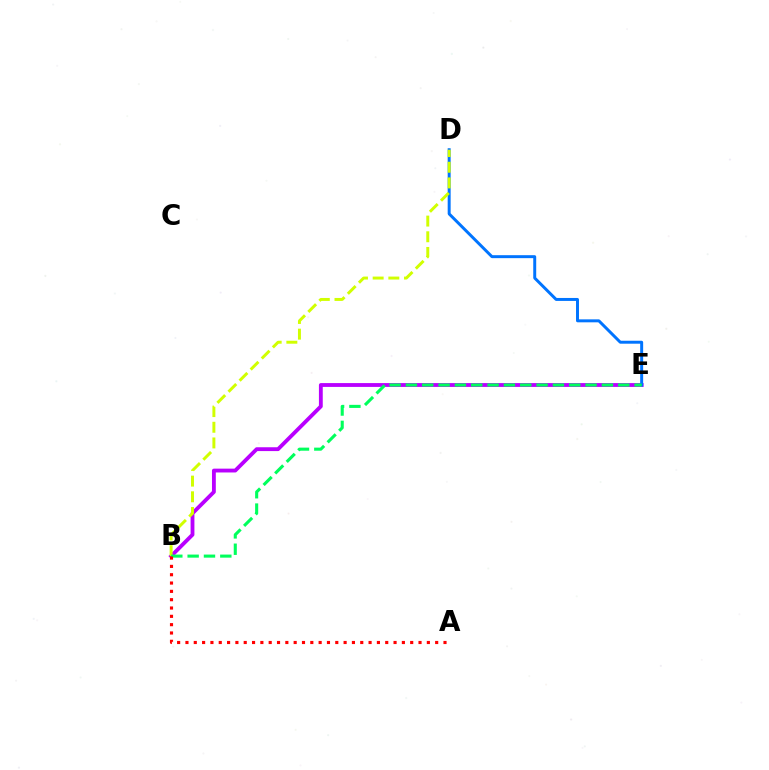{('B', 'E'): [{'color': '#b900ff', 'line_style': 'solid', 'thickness': 2.76}, {'color': '#00ff5c', 'line_style': 'dashed', 'thickness': 2.22}], ('D', 'E'): [{'color': '#0074ff', 'line_style': 'solid', 'thickness': 2.13}], ('B', 'D'): [{'color': '#d1ff00', 'line_style': 'dashed', 'thickness': 2.13}], ('A', 'B'): [{'color': '#ff0000', 'line_style': 'dotted', 'thickness': 2.26}]}